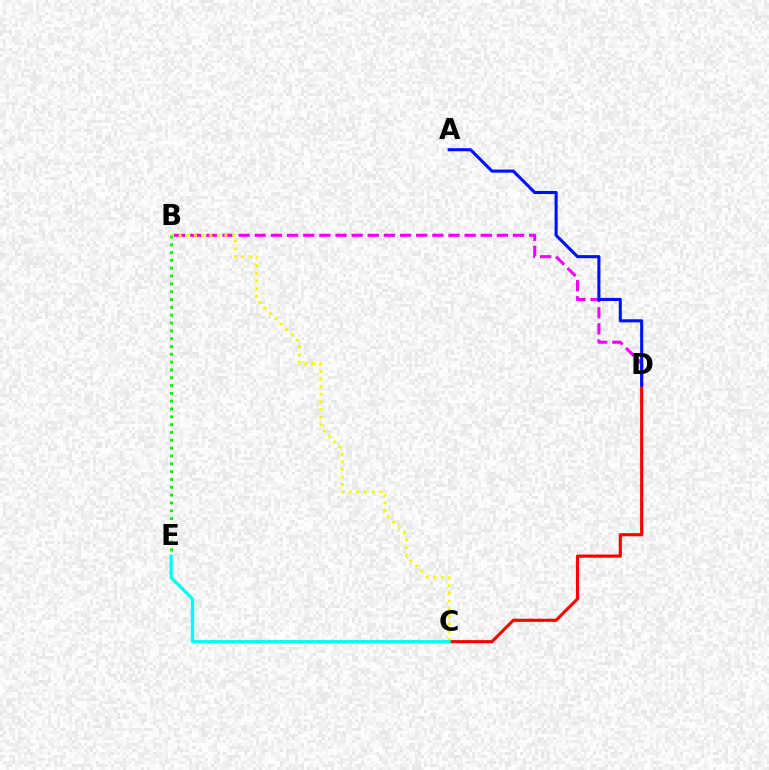{('C', 'D'): [{'color': '#ff0000', 'line_style': 'solid', 'thickness': 2.26}], ('B', 'D'): [{'color': '#ee00ff', 'line_style': 'dashed', 'thickness': 2.19}], ('A', 'D'): [{'color': '#0010ff', 'line_style': 'solid', 'thickness': 2.22}], ('B', 'C'): [{'color': '#fcf500', 'line_style': 'dotted', 'thickness': 2.07}], ('B', 'E'): [{'color': '#08ff00', 'line_style': 'dotted', 'thickness': 2.13}], ('C', 'E'): [{'color': '#00fff6', 'line_style': 'solid', 'thickness': 2.34}]}